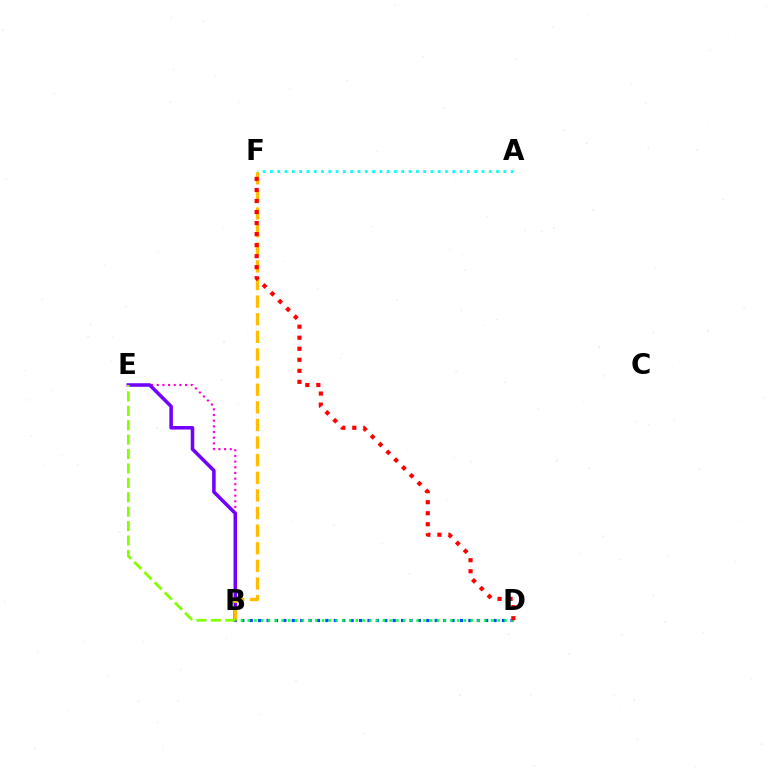{('B', 'E'): [{'color': '#ff00cf', 'line_style': 'dotted', 'thickness': 1.54}, {'color': '#7200ff', 'line_style': 'solid', 'thickness': 2.54}, {'color': '#84ff00', 'line_style': 'dashed', 'thickness': 1.96}], ('B', 'F'): [{'color': '#ffbd00', 'line_style': 'dashed', 'thickness': 2.39}], ('B', 'D'): [{'color': '#004bff', 'line_style': 'dotted', 'thickness': 2.28}, {'color': '#00ff39', 'line_style': 'dotted', 'thickness': 1.84}], ('A', 'F'): [{'color': '#00fff6', 'line_style': 'dotted', 'thickness': 1.98}], ('D', 'F'): [{'color': '#ff0000', 'line_style': 'dotted', 'thickness': 3.0}]}